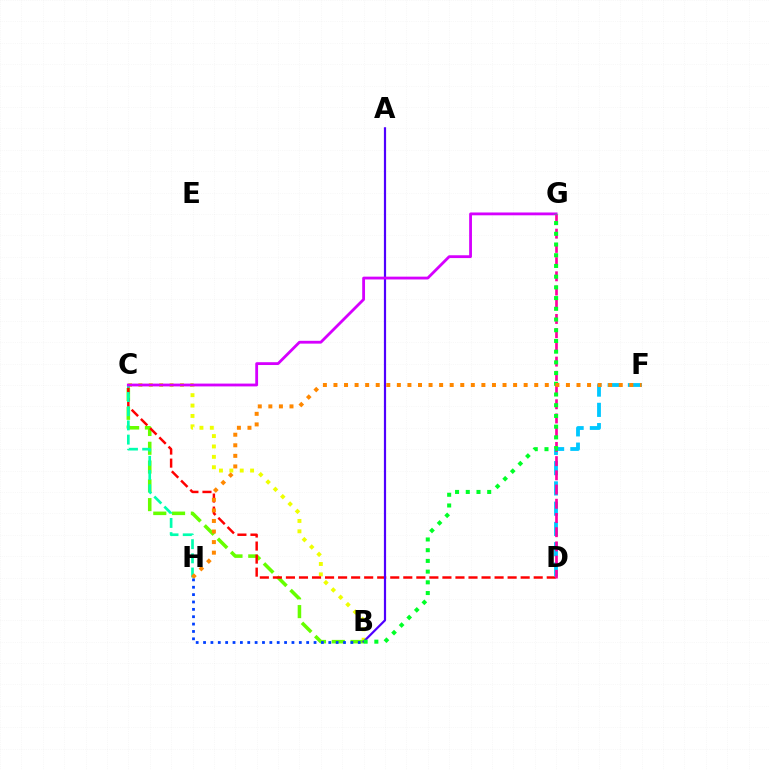{('B', 'C'): [{'color': '#eeff00', 'line_style': 'dotted', 'thickness': 2.82}, {'color': '#66ff00', 'line_style': 'dashed', 'thickness': 2.55}], ('C', 'D'): [{'color': '#ff0000', 'line_style': 'dashed', 'thickness': 1.77}], ('D', 'F'): [{'color': '#00c7ff', 'line_style': 'dashed', 'thickness': 2.75}], ('D', 'G'): [{'color': '#ff00a0', 'line_style': 'dashed', 'thickness': 1.93}], ('C', 'H'): [{'color': '#00ffaf', 'line_style': 'dashed', 'thickness': 1.93}], ('A', 'B'): [{'color': '#4f00ff', 'line_style': 'solid', 'thickness': 1.59}], ('C', 'G'): [{'color': '#d600ff', 'line_style': 'solid', 'thickness': 2.03}], ('B', 'G'): [{'color': '#00ff27', 'line_style': 'dotted', 'thickness': 2.91}], ('F', 'H'): [{'color': '#ff8800', 'line_style': 'dotted', 'thickness': 2.87}], ('B', 'H'): [{'color': '#003fff', 'line_style': 'dotted', 'thickness': 2.0}]}